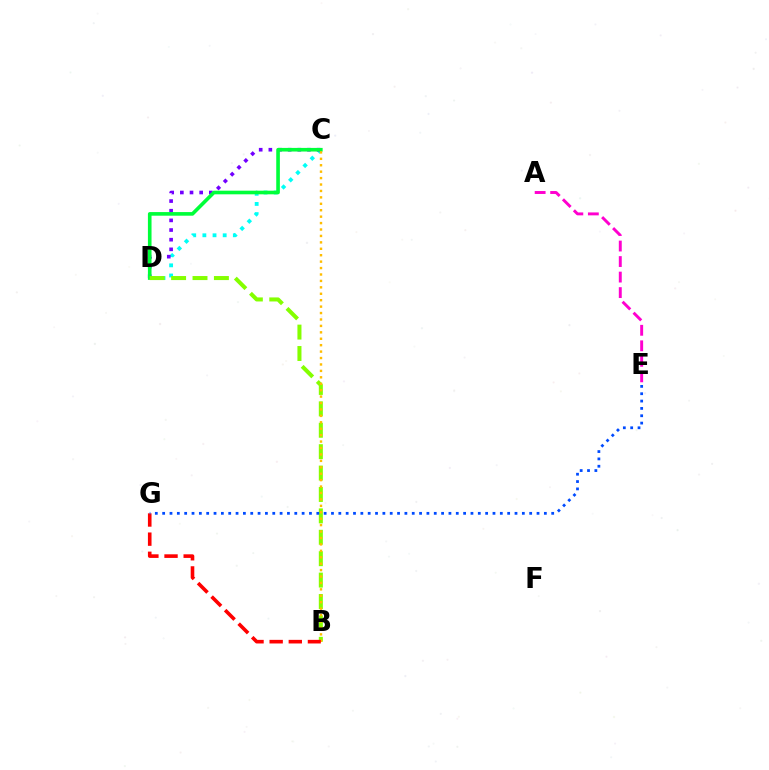{('C', 'D'): [{'color': '#00fff6', 'line_style': 'dotted', 'thickness': 2.76}, {'color': '#7200ff', 'line_style': 'dotted', 'thickness': 2.62}, {'color': '#00ff39', 'line_style': 'solid', 'thickness': 2.61}], ('B', 'D'): [{'color': '#84ff00', 'line_style': 'dashed', 'thickness': 2.91}], ('B', 'C'): [{'color': '#ffbd00', 'line_style': 'dotted', 'thickness': 1.75}], ('B', 'G'): [{'color': '#ff0000', 'line_style': 'dashed', 'thickness': 2.6}], ('E', 'G'): [{'color': '#004bff', 'line_style': 'dotted', 'thickness': 1.99}], ('A', 'E'): [{'color': '#ff00cf', 'line_style': 'dashed', 'thickness': 2.11}]}